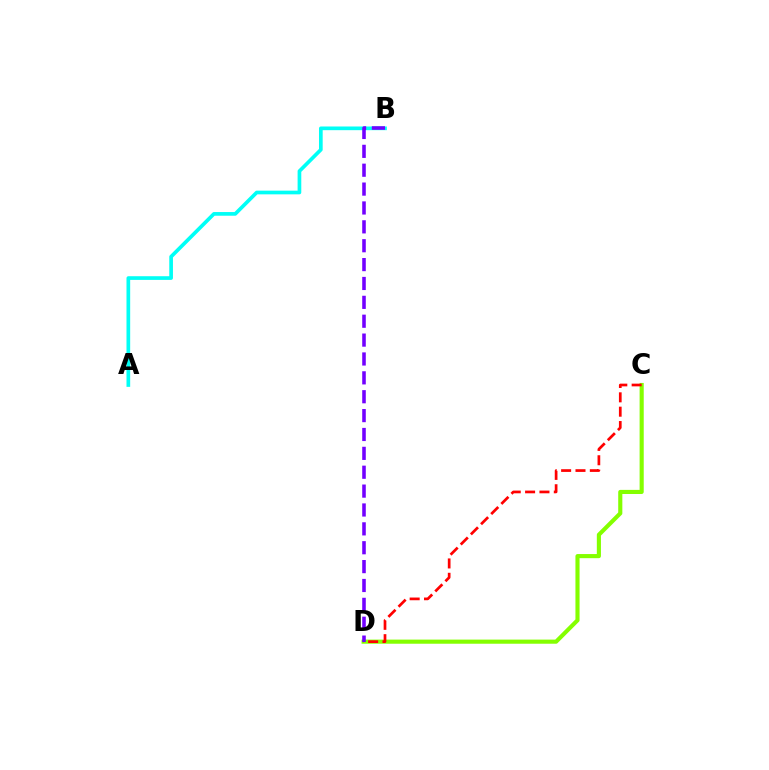{('A', 'B'): [{'color': '#00fff6', 'line_style': 'solid', 'thickness': 2.65}], ('C', 'D'): [{'color': '#84ff00', 'line_style': 'solid', 'thickness': 2.97}, {'color': '#ff0000', 'line_style': 'dashed', 'thickness': 1.95}], ('B', 'D'): [{'color': '#7200ff', 'line_style': 'dashed', 'thickness': 2.56}]}